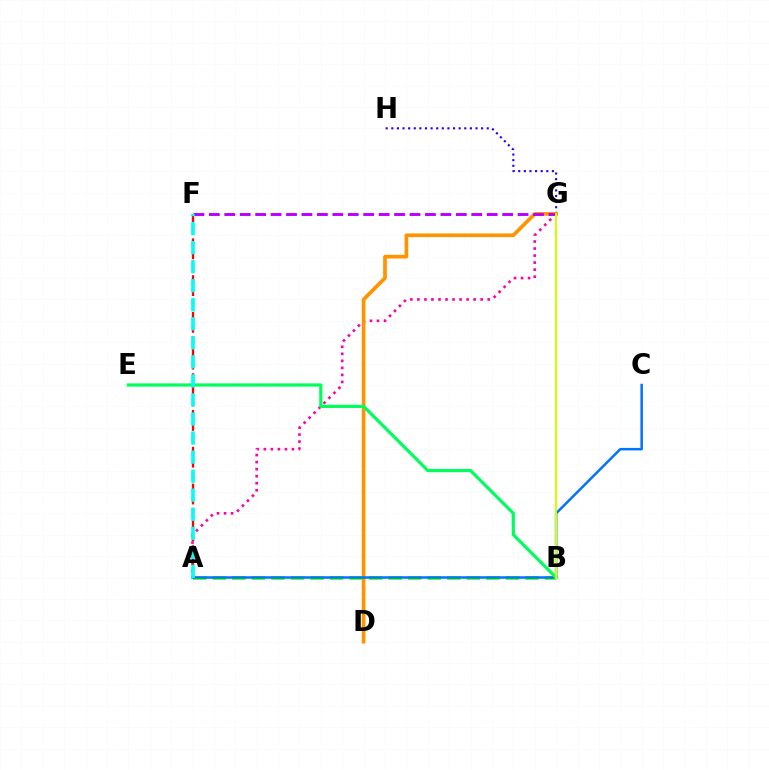{('G', 'H'): [{'color': '#2500ff', 'line_style': 'dotted', 'thickness': 1.53}], ('A', 'G'): [{'color': '#ff00ac', 'line_style': 'dotted', 'thickness': 1.91}], ('D', 'G'): [{'color': '#ff9400', 'line_style': 'solid', 'thickness': 2.67}], ('F', 'G'): [{'color': '#b900ff', 'line_style': 'dashed', 'thickness': 2.1}], ('A', 'B'): [{'color': '#3dff00', 'line_style': 'dashed', 'thickness': 2.65}], ('A', 'C'): [{'color': '#0074ff', 'line_style': 'solid', 'thickness': 1.81}], ('B', 'E'): [{'color': '#00ff5c', 'line_style': 'solid', 'thickness': 2.3}], ('A', 'F'): [{'color': '#ff0000', 'line_style': 'dashed', 'thickness': 1.67}, {'color': '#00fff6', 'line_style': 'dashed', 'thickness': 2.59}], ('B', 'G'): [{'color': '#d1ff00', 'line_style': 'solid', 'thickness': 1.51}]}